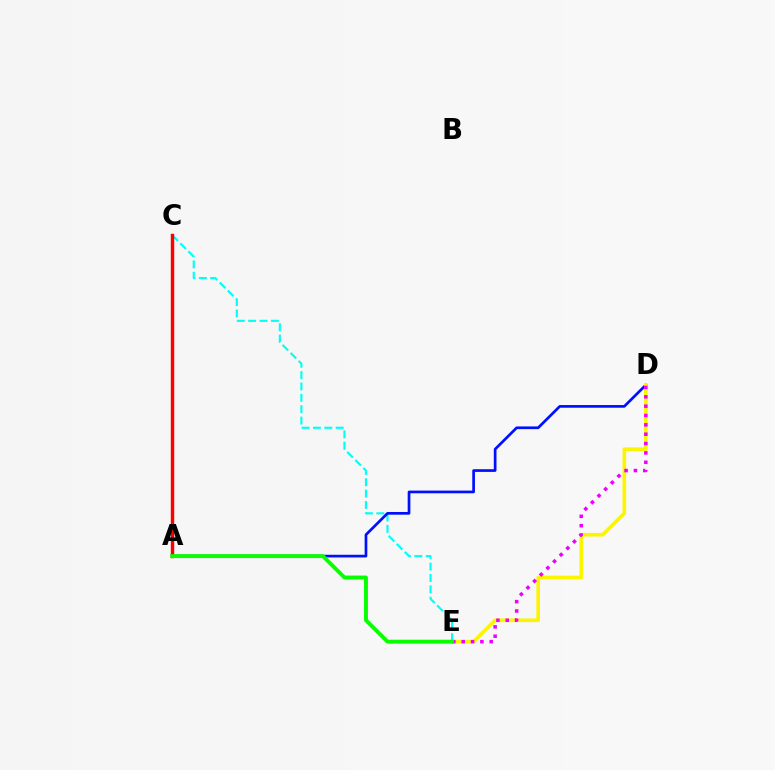{('C', 'E'): [{'color': '#00fff6', 'line_style': 'dashed', 'thickness': 1.54}], ('A', 'D'): [{'color': '#0010ff', 'line_style': 'solid', 'thickness': 1.94}], ('A', 'C'): [{'color': '#ff0000', 'line_style': 'solid', 'thickness': 2.46}], ('D', 'E'): [{'color': '#fcf500', 'line_style': 'solid', 'thickness': 2.63}, {'color': '#ee00ff', 'line_style': 'dotted', 'thickness': 2.54}], ('A', 'E'): [{'color': '#08ff00', 'line_style': 'solid', 'thickness': 2.8}]}